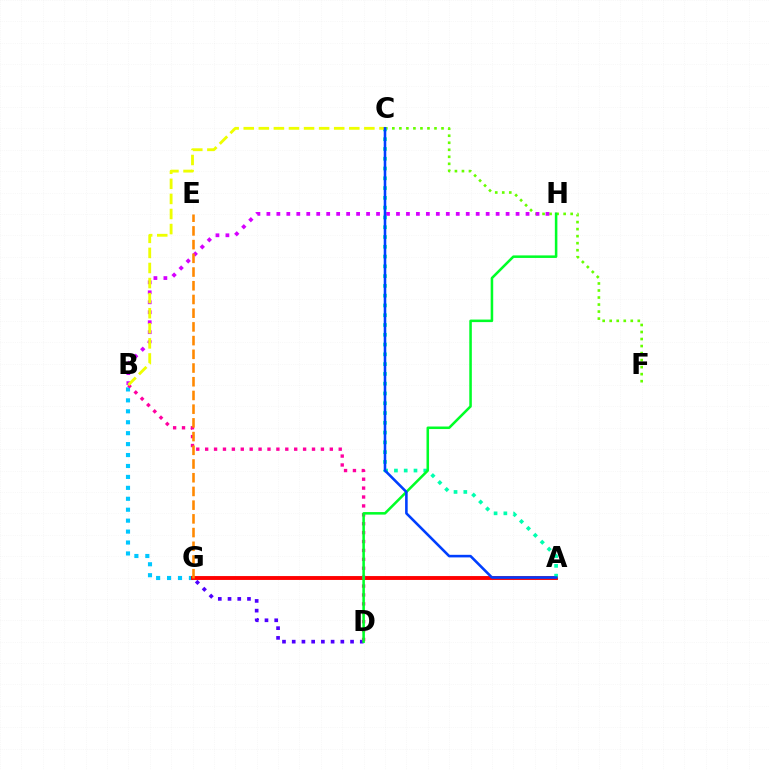{('C', 'F'): [{'color': '#66ff00', 'line_style': 'dotted', 'thickness': 1.91}], ('D', 'G'): [{'color': '#4f00ff', 'line_style': 'dotted', 'thickness': 2.64}], ('B', 'G'): [{'color': '#00c7ff', 'line_style': 'dotted', 'thickness': 2.97}], ('B', 'H'): [{'color': '#d600ff', 'line_style': 'dotted', 'thickness': 2.71}], ('A', 'G'): [{'color': '#ff0000', 'line_style': 'solid', 'thickness': 2.79}], ('B', 'D'): [{'color': '#ff00a0', 'line_style': 'dotted', 'thickness': 2.42}], ('A', 'C'): [{'color': '#00ffaf', 'line_style': 'dotted', 'thickness': 2.66}, {'color': '#003fff', 'line_style': 'solid', 'thickness': 1.86}], ('B', 'C'): [{'color': '#eeff00', 'line_style': 'dashed', 'thickness': 2.05}], ('D', 'H'): [{'color': '#00ff27', 'line_style': 'solid', 'thickness': 1.83}], ('E', 'G'): [{'color': '#ff8800', 'line_style': 'dashed', 'thickness': 1.86}]}